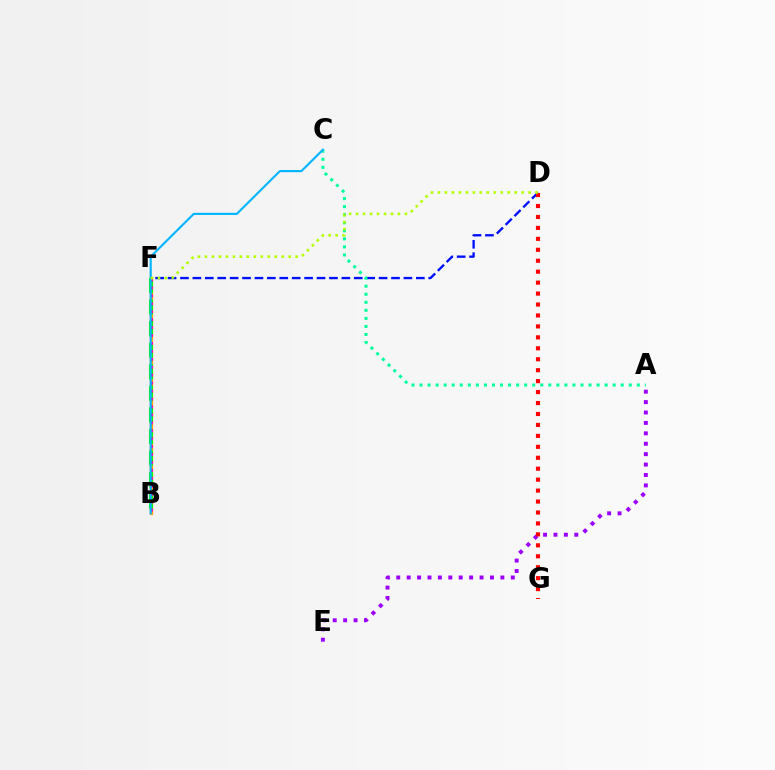{('B', 'F'): [{'color': '#ffa500', 'line_style': 'solid', 'thickness': 2.39}, {'color': '#08ff00', 'line_style': 'dashed', 'thickness': 2.93}, {'color': '#ff00bd', 'line_style': 'dotted', 'thickness': 2.16}], ('D', 'F'): [{'color': '#0010ff', 'line_style': 'dashed', 'thickness': 1.69}, {'color': '#b3ff00', 'line_style': 'dotted', 'thickness': 1.9}], ('A', 'C'): [{'color': '#00ff9d', 'line_style': 'dotted', 'thickness': 2.19}], ('A', 'E'): [{'color': '#9b00ff', 'line_style': 'dotted', 'thickness': 2.83}], ('D', 'G'): [{'color': '#ff0000', 'line_style': 'dotted', 'thickness': 2.97}], ('B', 'C'): [{'color': '#00b5ff', 'line_style': 'solid', 'thickness': 1.53}]}